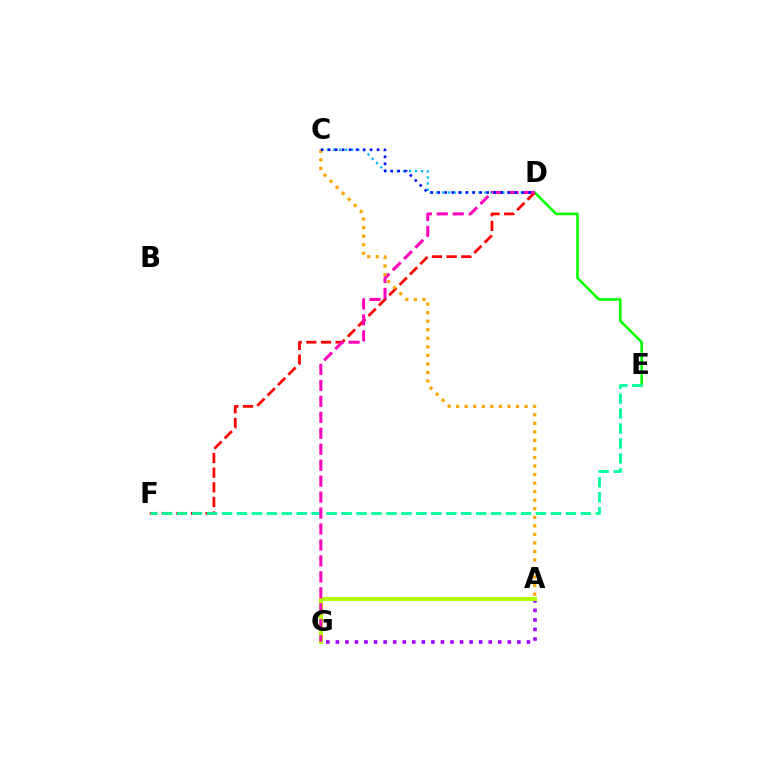{('D', 'E'): [{'color': '#08ff00', 'line_style': 'solid', 'thickness': 1.87}], ('C', 'D'): [{'color': '#00b5ff', 'line_style': 'dotted', 'thickness': 1.64}, {'color': '#0010ff', 'line_style': 'dotted', 'thickness': 1.9}], ('A', 'G'): [{'color': '#9b00ff', 'line_style': 'dotted', 'thickness': 2.6}, {'color': '#b3ff00', 'line_style': 'solid', 'thickness': 2.87}], ('D', 'F'): [{'color': '#ff0000', 'line_style': 'dashed', 'thickness': 1.99}], ('E', 'F'): [{'color': '#00ff9d', 'line_style': 'dashed', 'thickness': 2.03}], ('D', 'G'): [{'color': '#ff00bd', 'line_style': 'dashed', 'thickness': 2.17}], ('A', 'C'): [{'color': '#ffa500', 'line_style': 'dotted', 'thickness': 2.32}]}